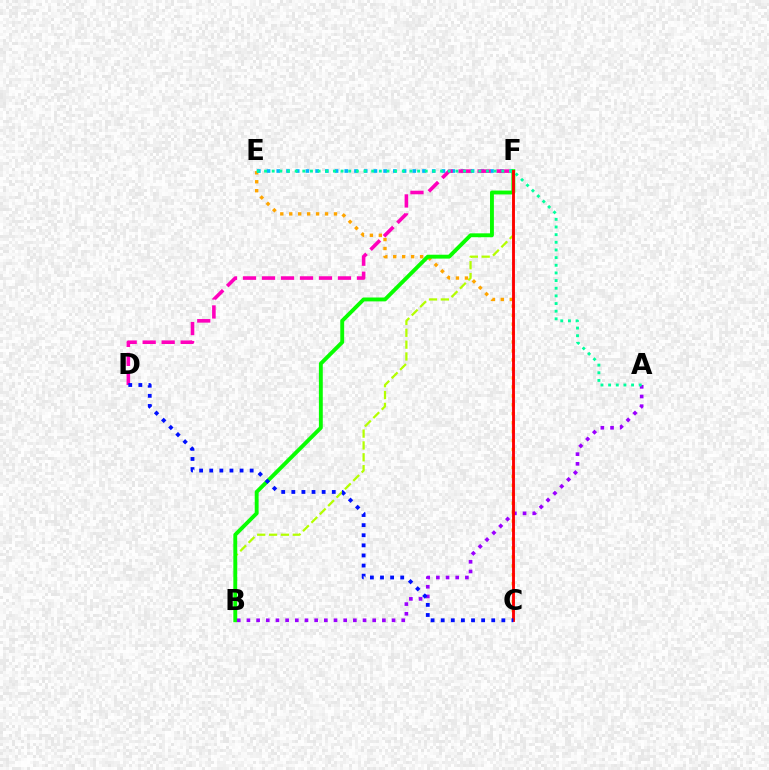{('C', 'E'): [{'color': '#ffa500', 'line_style': 'dotted', 'thickness': 2.43}], ('E', 'F'): [{'color': '#00b5ff', 'line_style': 'dotted', 'thickness': 2.64}], ('B', 'F'): [{'color': '#b3ff00', 'line_style': 'dashed', 'thickness': 1.61}, {'color': '#08ff00', 'line_style': 'solid', 'thickness': 2.8}], ('D', 'F'): [{'color': '#ff00bd', 'line_style': 'dashed', 'thickness': 2.58}], ('A', 'B'): [{'color': '#9b00ff', 'line_style': 'dotted', 'thickness': 2.63}], ('A', 'E'): [{'color': '#00ff9d', 'line_style': 'dotted', 'thickness': 2.08}], ('C', 'F'): [{'color': '#ff0000', 'line_style': 'solid', 'thickness': 2.07}], ('C', 'D'): [{'color': '#0010ff', 'line_style': 'dotted', 'thickness': 2.75}]}